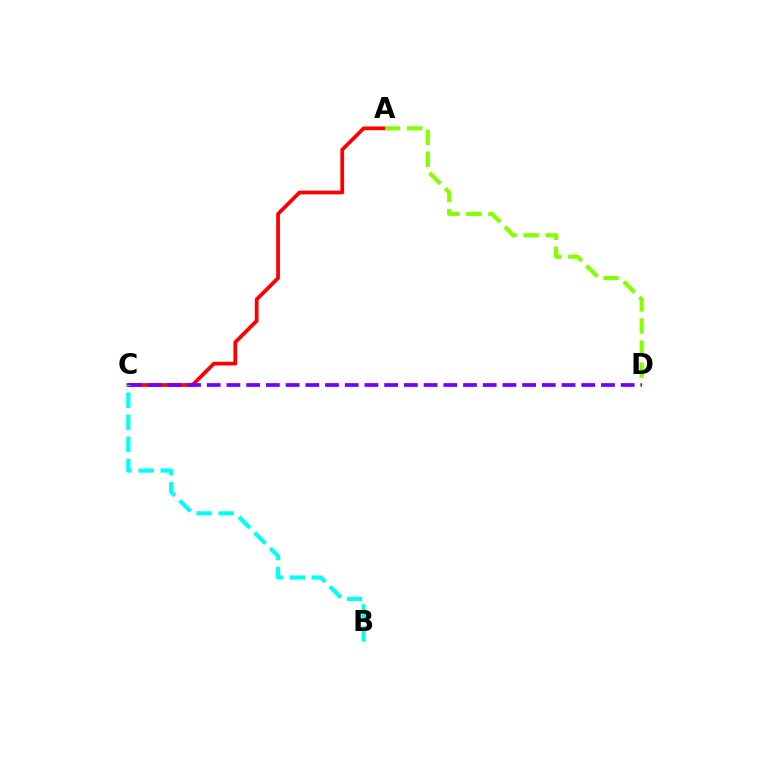{('A', 'C'): [{'color': '#ff0000', 'line_style': 'solid', 'thickness': 2.7}], ('A', 'D'): [{'color': '#84ff00', 'line_style': 'dashed', 'thickness': 2.99}], ('C', 'D'): [{'color': '#7200ff', 'line_style': 'dashed', 'thickness': 2.68}], ('B', 'C'): [{'color': '#00fff6', 'line_style': 'dashed', 'thickness': 3.0}]}